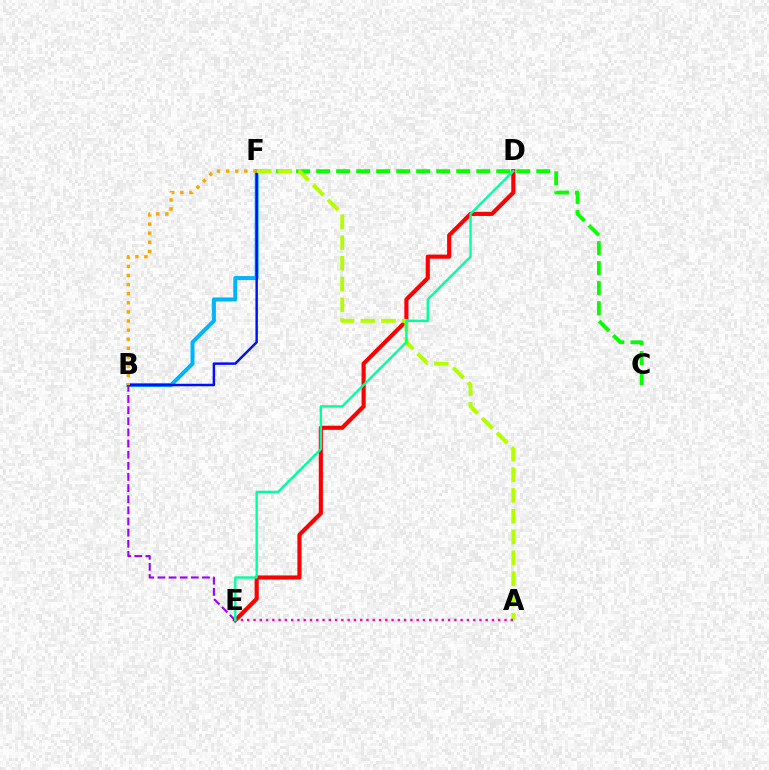{('D', 'E'): [{'color': '#ff0000', 'line_style': 'solid', 'thickness': 2.97}, {'color': '#00ff9d', 'line_style': 'solid', 'thickness': 1.7}], ('B', 'F'): [{'color': '#00b5ff', 'line_style': 'solid', 'thickness': 2.89}, {'color': '#0010ff', 'line_style': 'solid', 'thickness': 1.79}, {'color': '#ffa500', 'line_style': 'dotted', 'thickness': 2.47}], ('B', 'E'): [{'color': '#9b00ff', 'line_style': 'dashed', 'thickness': 1.51}], ('C', 'F'): [{'color': '#08ff00', 'line_style': 'dashed', 'thickness': 2.72}], ('A', 'F'): [{'color': '#b3ff00', 'line_style': 'dashed', 'thickness': 2.82}], ('A', 'E'): [{'color': '#ff00bd', 'line_style': 'dotted', 'thickness': 1.71}]}